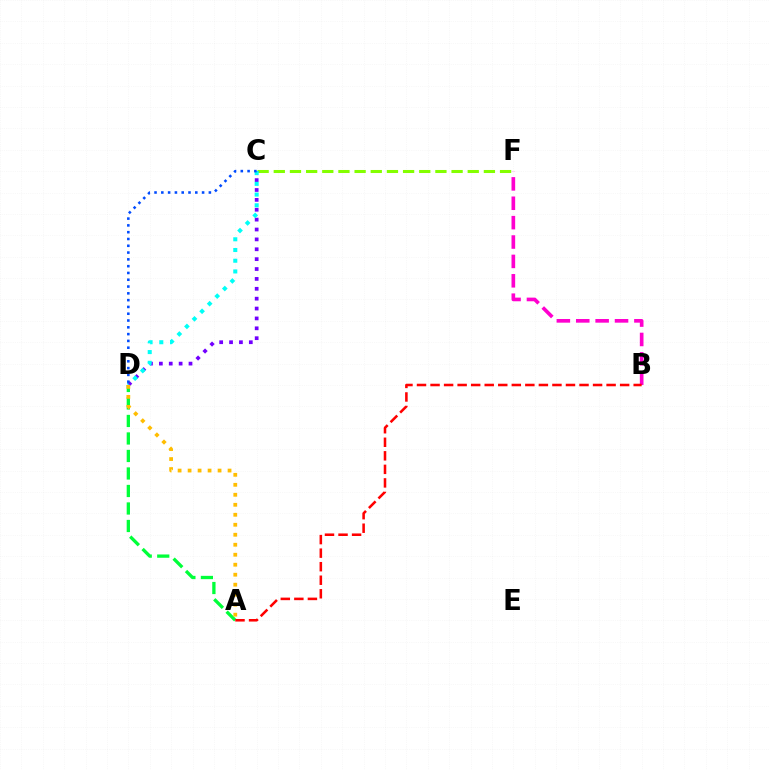{('B', 'F'): [{'color': '#ff00cf', 'line_style': 'dashed', 'thickness': 2.63}], ('A', 'D'): [{'color': '#00ff39', 'line_style': 'dashed', 'thickness': 2.38}, {'color': '#ffbd00', 'line_style': 'dotted', 'thickness': 2.71}], ('C', 'F'): [{'color': '#84ff00', 'line_style': 'dashed', 'thickness': 2.2}], ('C', 'D'): [{'color': '#7200ff', 'line_style': 'dotted', 'thickness': 2.68}, {'color': '#00fff6', 'line_style': 'dotted', 'thickness': 2.91}, {'color': '#004bff', 'line_style': 'dotted', 'thickness': 1.85}], ('A', 'B'): [{'color': '#ff0000', 'line_style': 'dashed', 'thickness': 1.84}]}